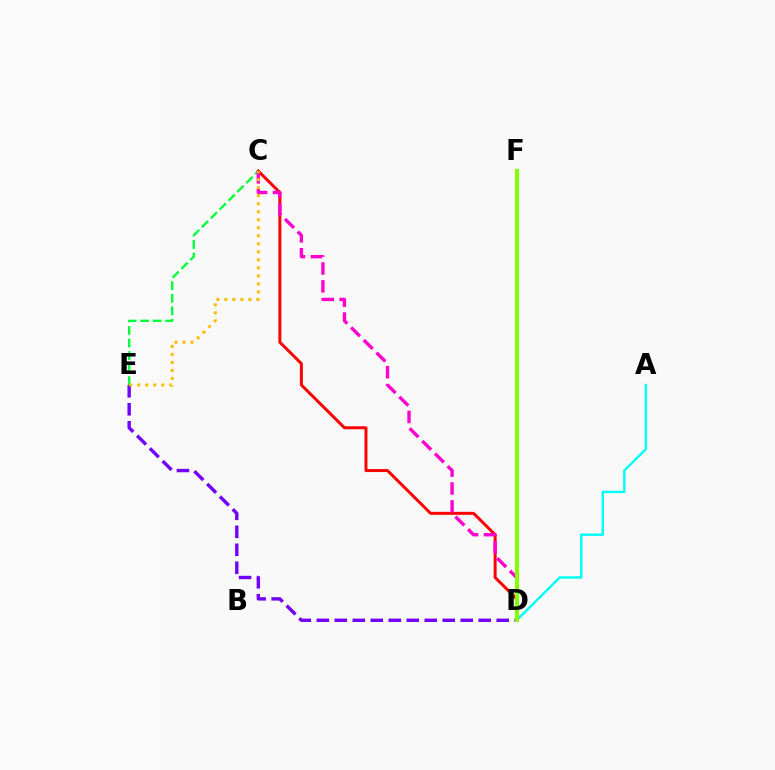{('D', 'E'): [{'color': '#7200ff', 'line_style': 'dashed', 'thickness': 2.44}], ('A', 'D'): [{'color': '#00fff6', 'line_style': 'solid', 'thickness': 1.75}], ('C', 'E'): [{'color': '#00ff39', 'line_style': 'dashed', 'thickness': 1.7}, {'color': '#ffbd00', 'line_style': 'dotted', 'thickness': 2.18}], ('C', 'D'): [{'color': '#ff0000', 'line_style': 'solid', 'thickness': 2.14}, {'color': '#ff00cf', 'line_style': 'dashed', 'thickness': 2.43}], ('D', 'F'): [{'color': '#004bff', 'line_style': 'solid', 'thickness': 2.01}, {'color': '#84ff00', 'line_style': 'solid', 'thickness': 2.91}]}